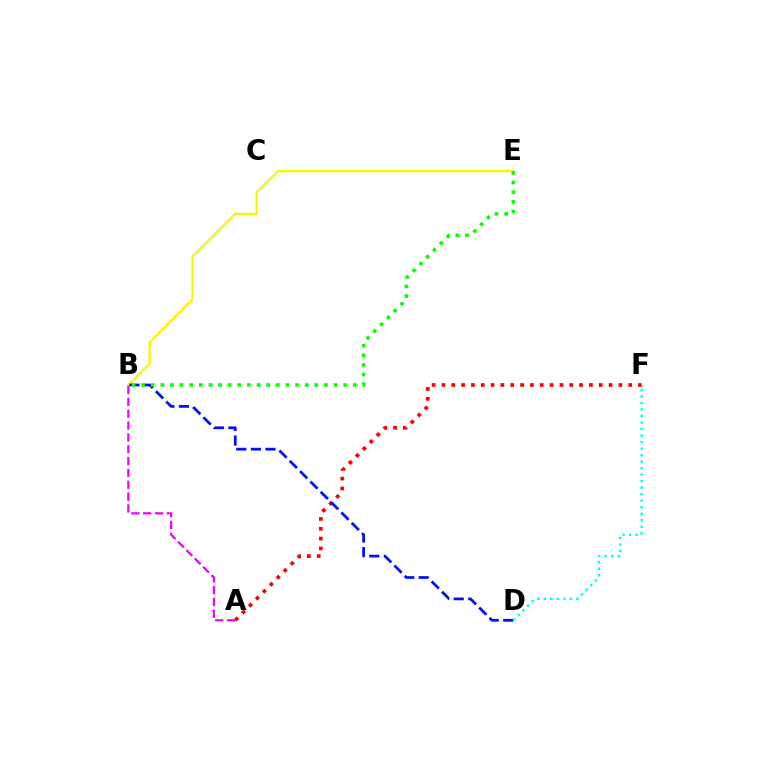{('B', 'E'): [{'color': '#fcf500', 'line_style': 'solid', 'thickness': 1.64}, {'color': '#08ff00', 'line_style': 'dotted', 'thickness': 2.61}], ('A', 'B'): [{'color': '#ee00ff', 'line_style': 'dashed', 'thickness': 1.61}], ('A', 'F'): [{'color': '#ff0000', 'line_style': 'dotted', 'thickness': 2.67}], ('B', 'D'): [{'color': '#0010ff', 'line_style': 'dashed', 'thickness': 1.98}], ('D', 'F'): [{'color': '#00fff6', 'line_style': 'dotted', 'thickness': 1.77}]}